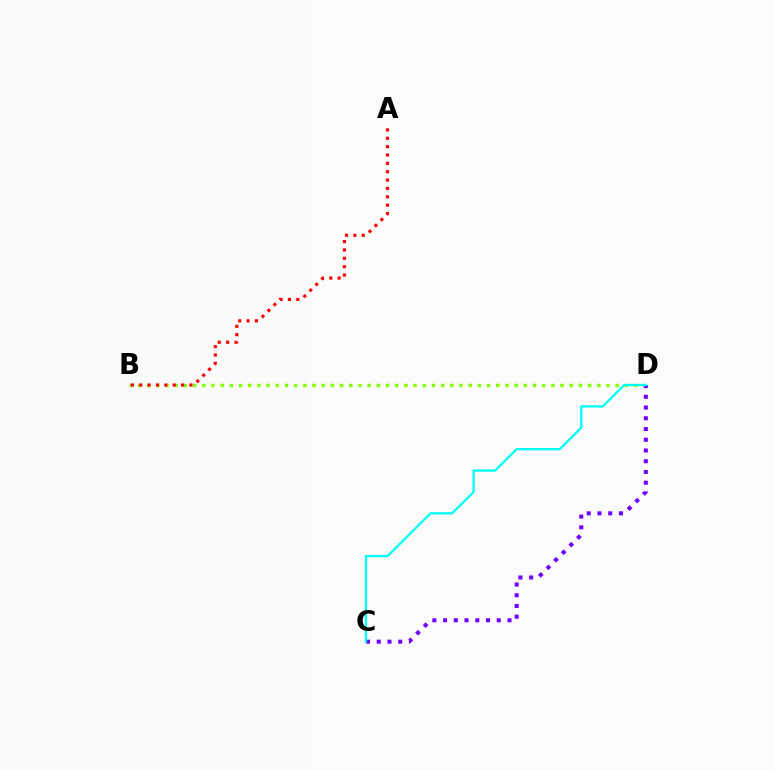{('B', 'D'): [{'color': '#84ff00', 'line_style': 'dotted', 'thickness': 2.5}], ('C', 'D'): [{'color': '#7200ff', 'line_style': 'dotted', 'thickness': 2.92}, {'color': '#00fff6', 'line_style': 'solid', 'thickness': 1.65}], ('A', 'B'): [{'color': '#ff0000', 'line_style': 'dotted', 'thickness': 2.27}]}